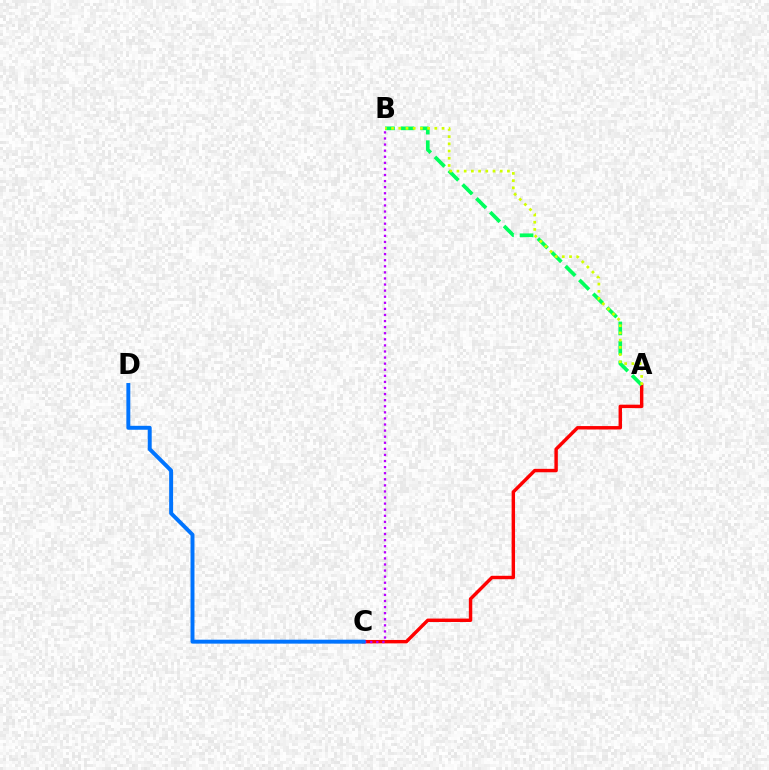{('A', 'C'): [{'color': '#ff0000', 'line_style': 'solid', 'thickness': 2.47}], ('A', 'B'): [{'color': '#00ff5c', 'line_style': 'dashed', 'thickness': 2.65}, {'color': '#d1ff00', 'line_style': 'dotted', 'thickness': 1.96}], ('B', 'C'): [{'color': '#b900ff', 'line_style': 'dotted', 'thickness': 1.65}], ('C', 'D'): [{'color': '#0074ff', 'line_style': 'solid', 'thickness': 2.83}]}